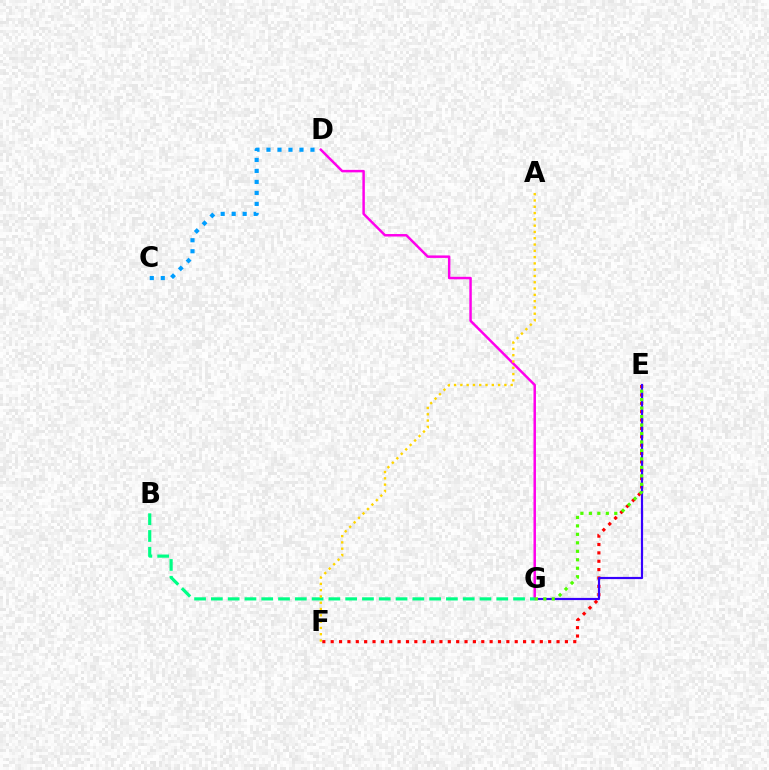{('E', 'F'): [{'color': '#ff0000', 'line_style': 'dotted', 'thickness': 2.27}], ('C', 'D'): [{'color': '#009eff', 'line_style': 'dotted', 'thickness': 2.99}], ('E', 'G'): [{'color': '#3700ff', 'line_style': 'solid', 'thickness': 1.58}, {'color': '#4fff00', 'line_style': 'dotted', 'thickness': 2.3}], ('D', 'G'): [{'color': '#ff00ed', 'line_style': 'solid', 'thickness': 1.79}], ('B', 'G'): [{'color': '#00ff86', 'line_style': 'dashed', 'thickness': 2.28}], ('A', 'F'): [{'color': '#ffd500', 'line_style': 'dotted', 'thickness': 1.71}]}